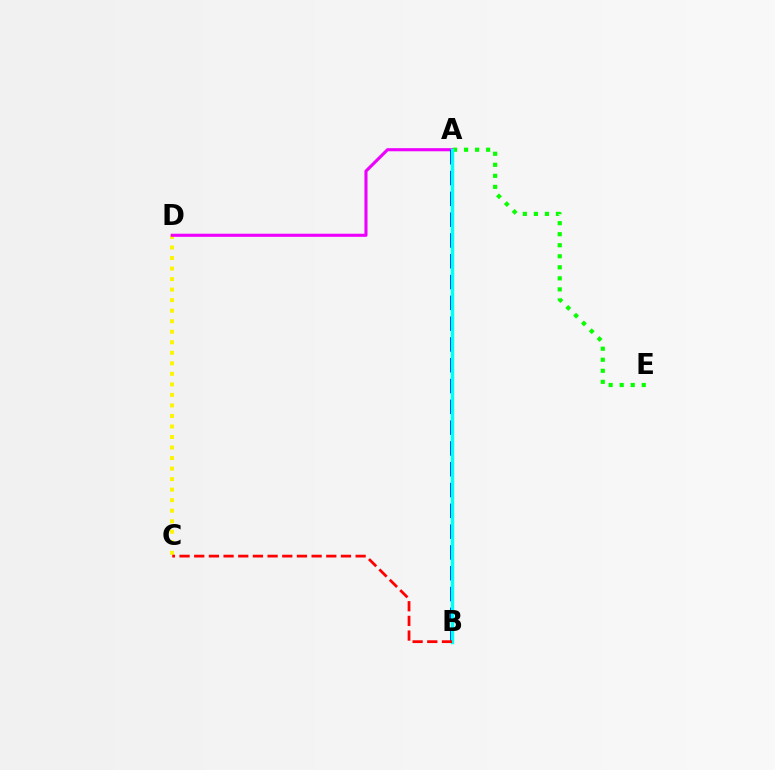{('C', 'D'): [{'color': '#fcf500', 'line_style': 'dotted', 'thickness': 2.86}], ('A', 'D'): [{'color': '#ee00ff', 'line_style': 'solid', 'thickness': 2.24}], ('A', 'E'): [{'color': '#08ff00', 'line_style': 'dotted', 'thickness': 3.0}], ('A', 'B'): [{'color': '#0010ff', 'line_style': 'dashed', 'thickness': 2.83}, {'color': '#00fff6', 'line_style': 'solid', 'thickness': 2.51}], ('B', 'C'): [{'color': '#ff0000', 'line_style': 'dashed', 'thickness': 1.99}]}